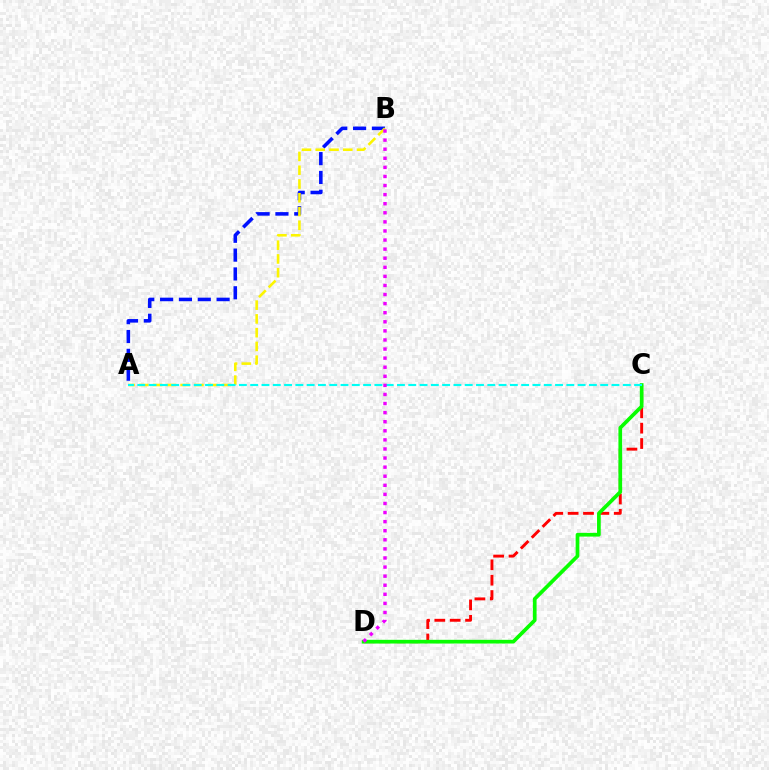{('C', 'D'): [{'color': '#ff0000', 'line_style': 'dashed', 'thickness': 2.09}, {'color': '#08ff00', 'line_style': 'solid', 'thickness': 2.67}], ('A', 'B'): [{'color': '#0010ff', 'line_style': 'dashed', 'thickness': 2.56}, {'color': '#fcf500', 'line_style': 'dashed', 'thickness': 1.87}], ('A', 'C'): [{'color': '#00fff6', 'line_style': 'dashed', 'thickness': 1.53}], ('B', 'D'): [{'color': '#ee00ff', 'line_style': 'dotted', 'thickness': 2.47}]}